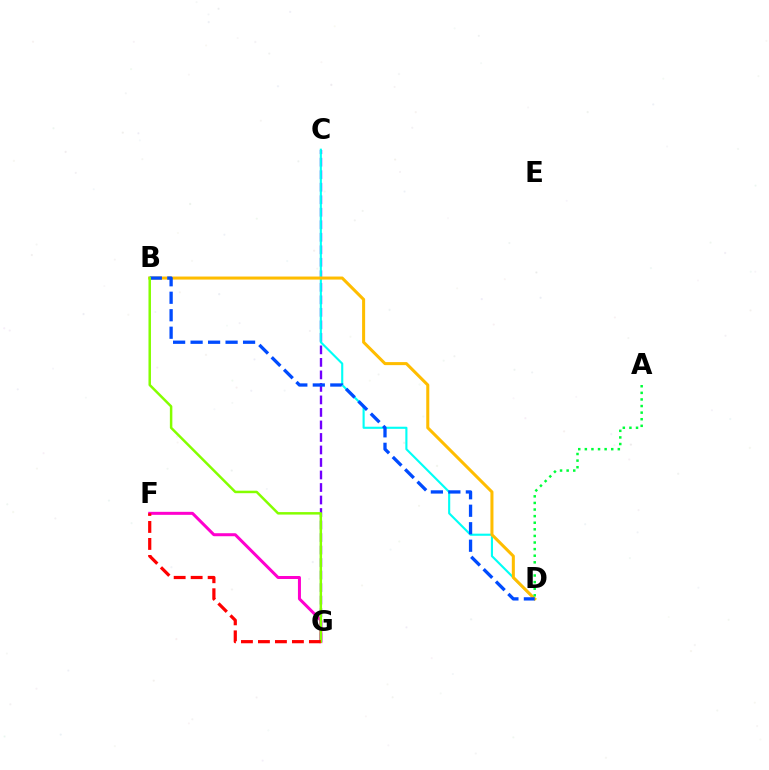{('F', 'G'): [{'color': '#ff00cf', 'line_style': 'solid', 'thickness': 2.16}, {'color': '#ff0000', 'line_style': 'dashed', 'thickness': 2.31}], ('C', 'G'): [{'color': '#7200ff', 'line_style': 'dashed', 'thickness': 1.7}], ('C', 'D'): [{'color': '#00fff6', 'line_style': 'solid', 'thickness': 1.53}], ('B', 'D'): [{'color': '#ffbd00', 'line_style': 'solid', 'thickness': 2.19}, {'color': '#004bff', 'line_style': 'dashed', 'thickness': 2.38}], ('B', 'G'): [{'color': '#84ff00', 'line_style': 'solid', 'thickness': 1.79}], ('A', 'D'): [{'color': '#00ff39', 'line_style': 'dotted', 'thickness': 1.79}]}